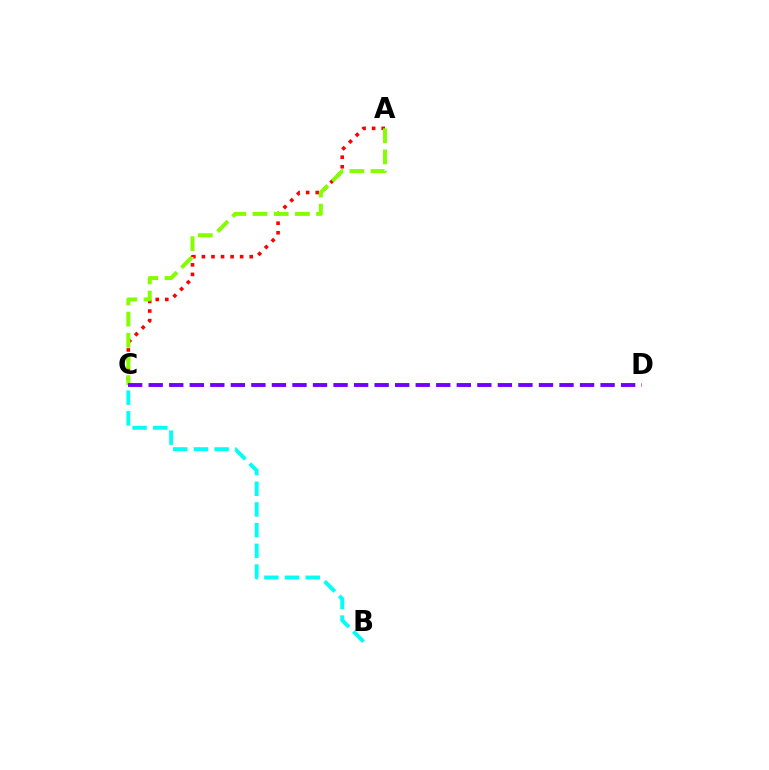{('A', 'C'): [{'color': '#ff0000', 'line_style': 'dotted', 'thickness': 2.6}, {'color': '#84ff00', 'line_style': 'dashed', 'thickness': 2.88}], ('C', 'D'): [{'color': '#7200ff', 'line_style': 'dashed', 'thickness': 2.79}], ('B', 'C'): [{'color': '#00fff6', 'line_style': 'dashed', 'thickness': 2.81}]}